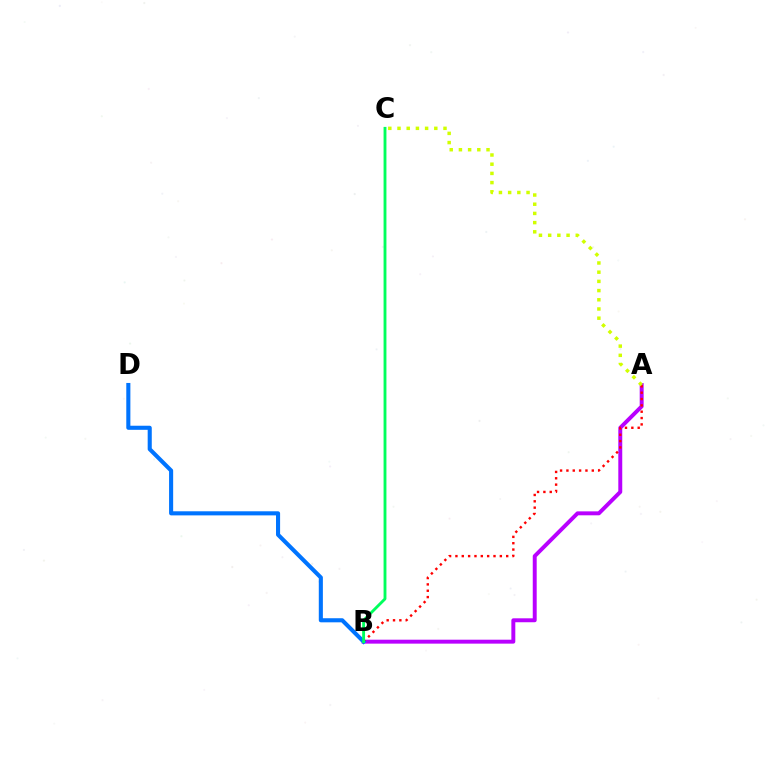{('A', 'B'): [{'color': '#b900ff', 'line_style': 'solid', 'thickness': 2.84}, {'color': '#ff0000', 'line_style': 'dotted', 'thickness': 1.72}], ('A', 'C'): [{'color': '#d1ff00', 'line_style': 'dotted', 'thickness': 2.5}], ('B', 'D'): [{'color': '#0074ff', 'line_style': 'solid', 'thickness': 2.94}], ('B', 'C'): [{'color': '#00ff5c', 'line_style': 'solid', 'thickness': 2.06}]}